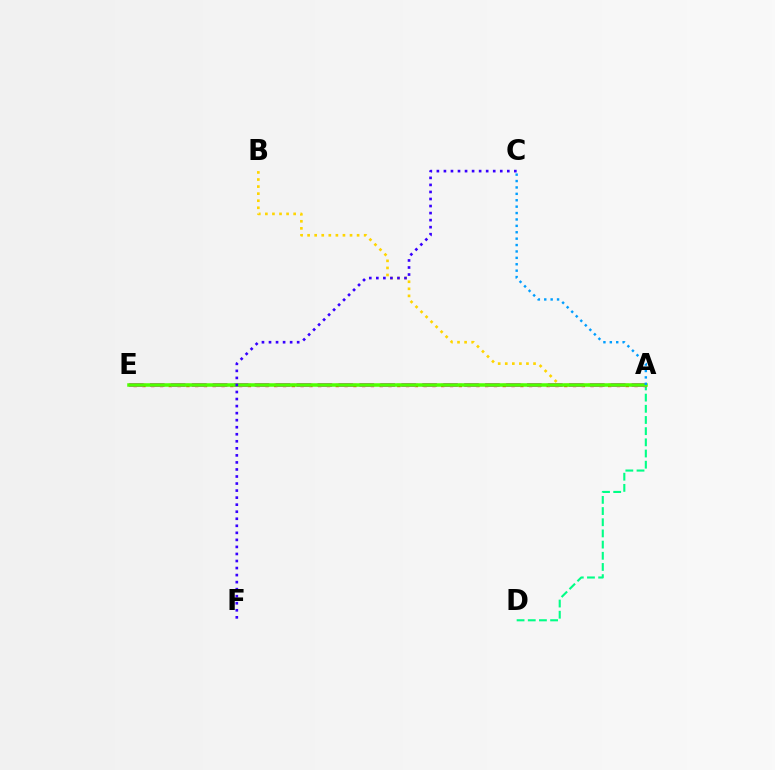{('A', 'D'): [{'color': '#00ff86', 'line_style': 'dashed', 'thickness': 1.52}], ('A', 'E'): [{'color': '#ff0000', 'line_style': 'dotted', 'thickness': 2.39}, {'color': '#ff00ed', 'line_style': 'dashed', 'thickness': 2.85}, {'color': '#4fff00', 'line_style': 'solid', 'thickness': 2.53}], ('A', 'B'): [{'color': '#ffd500', 'line_style': 'dotted', 'thickness': 1.92}], ('A', 'C'): [{'color': '#009eff', 'line_style': 'dotted', 'thickness': 1.74}], ('C', 'F'): [{'color': '#3700ff', 'line_style': 'dotted', 'thickness': 1.91}]}